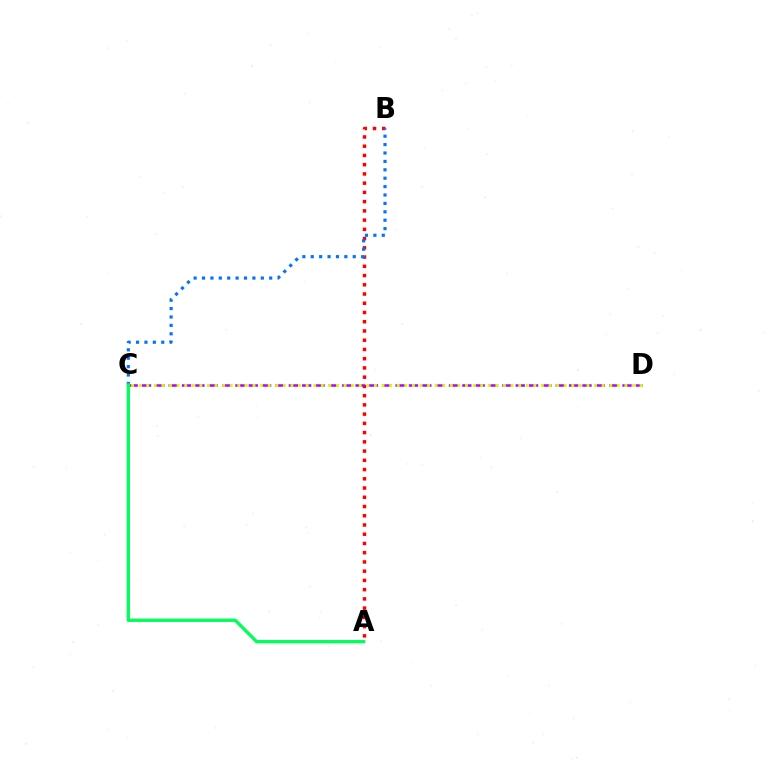{('A', 'B'): [{'color': '#ff0000', 'line_style': 'dotted', 'thickness': 2.51}], ('B', 'C'): [{'color': '#0074ff', 'line_style': 'dotted', 'thickness': 2.28}], ('C', 'D'): [{'color': '#b900ff', 'line_style': 'dashed', 'thickness': 1.81}, {'color': '#d1ff00', 'line_style': 'dotted', 'thickness': 2.06}], ('A', 'C'): [{'color': '#00ff5c', 'line_style': 'solid', 'thickness': 2.37}]}